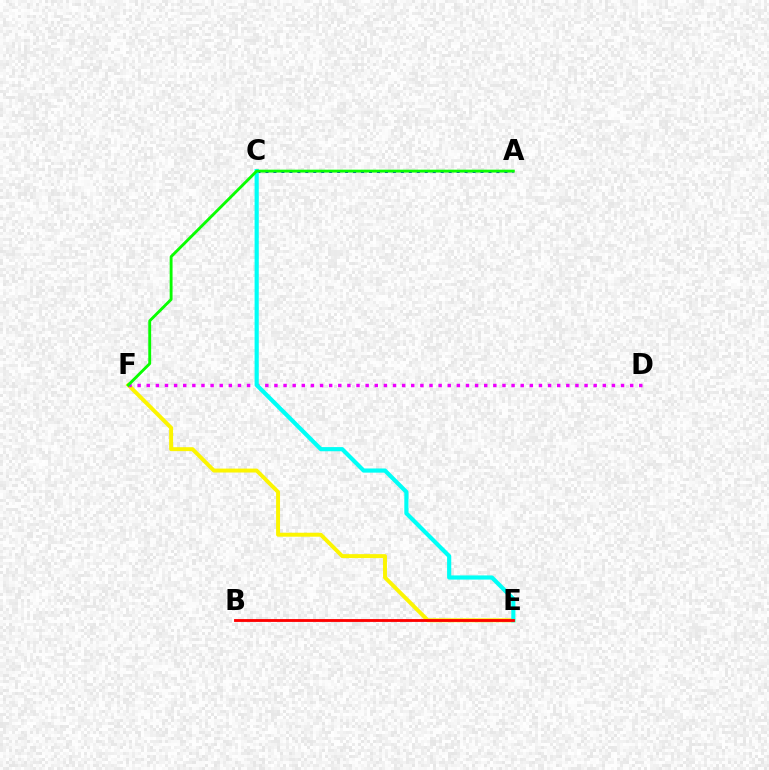{('A', 'C'): [{'color': '#0010ff', 'line_style': 'dotted', 'thickness': 2.16}], ('E', 'F'): [{'color': '#fcf500', 'line_style': 'solid', 'thickness': 2.83}], ('D', 'F'): [{'color': '#ee00ff', 'line_style': 'dotted', 'thickness': 2.48}], ('C', 'E'): [{'color': '#00fff6', 'line_style': 'solid', 'thickness': 2.99}], ('A', 'F'): [{'color': '#08ff00', 'line_style': 'solid', 'thickness': 2.07}], ('B', 'E'): [{'color': '#ff0000', 'line_style': 'solid', 'thickness': 2.05}]}